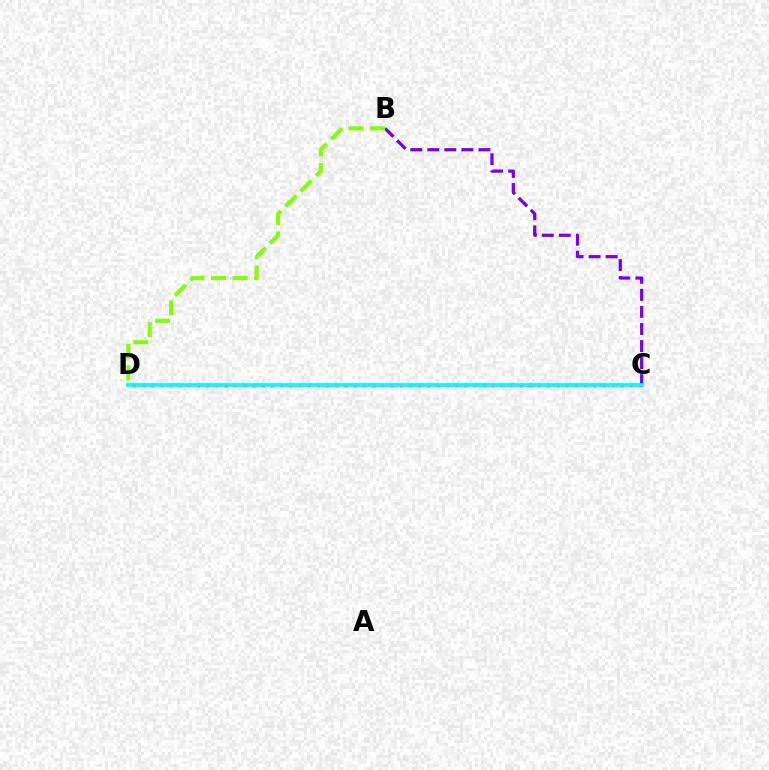{('B', 'C'): [{'color': '#7200ff', 'line_style': 'dashed', 'thickness': 2.32}], ('B', 'D'): [{'color': '#84ff00', 'line_style': 'dashed', 'thickness': 2.93}], ('C', 'D'): [{'color': '#ff0000', 'line_style': 'dotted', 'thickness': 2.5}, {'color': '#00fff6', 'line_style': 'solid', 'thickness': 2.67}]}